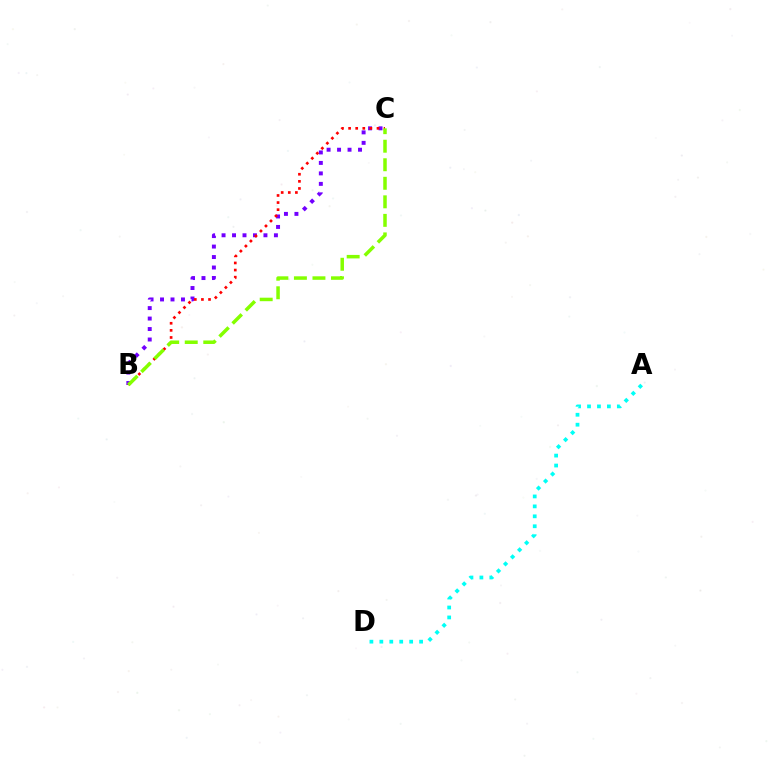{('B', 'C'): [{'color': '#7200ff', 'line_style': 'dotted', 'thickness': 2.85}, {'color': '#ff0000', 'line_style': 'dotted', 'thickness': 1.93}, {'color': '#84ff00', 'line_style': 'dashed', 'thickness': 2.52}], ('A', 'D'): [{'color': '#00fff6', 'line_style': 'dotted', 'thickness': 2.7}]}